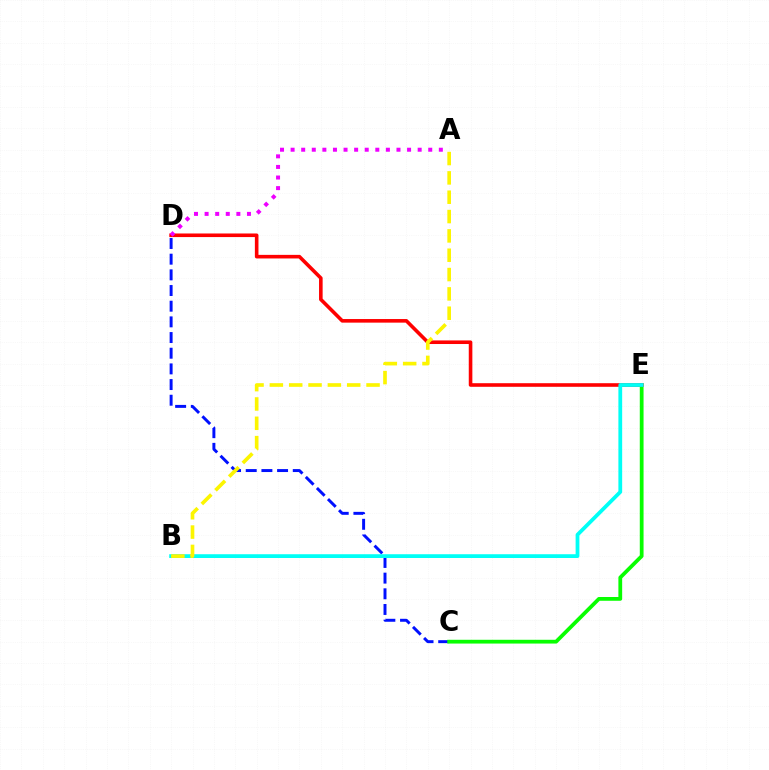{('C', 'D'): [{'color': '#0010ff', 'line_style': 'dashed', 'thickness': 2.13}], ('C', 'E'): [{'color': '#08ff00', 'line_style': 'solid', 'thickness': 2.72}], ('D', 'E'): [{'color': '#ff0000', 'line_style': 'solid', 'thickness': 2.59}], ('B', 'E'): [{'color': '#00fff6', 'line_style': 'solid', 'thickness': 2.72}], ('A', 'D'): [{'color': '#ee00ff', 'line_style': 'dotted', 'thickness': 2.88}], ('A', 'B'): [{'color': '#fcf500', 'line_style': 'dashed', 'thickness': 2.63}]}